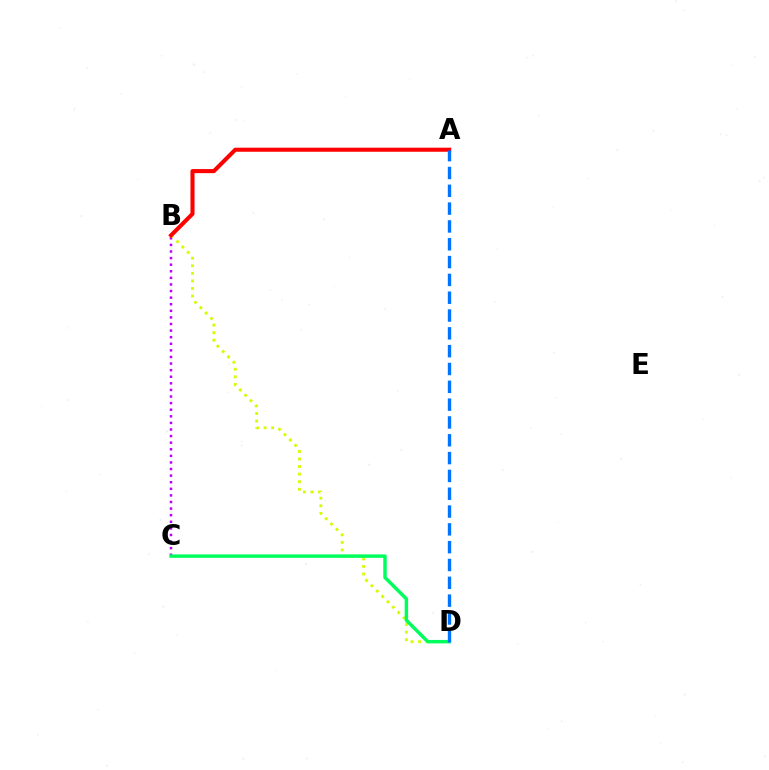{('B', 'C'): [{'color': '#b900ff', 'line_style': 'dotted', 'thickness': 1.79}], ('B', 'D'): [{'color': '#d1ff00', 'line_style': 'dotted', 'thickness': 2.06}], ('C', 'D'): [{'color': '#00ff5c', 'line_style': 'solid', 'thickness': 2.48}], ('A', 'B'): [{'color': '#ff0000', 'line_style': 'solid', 'thickness': 2.93}], ('A', 'D'): [{'color': '#0074ff', 'line_style': 'dashed', 'thickness': 2.42}]}